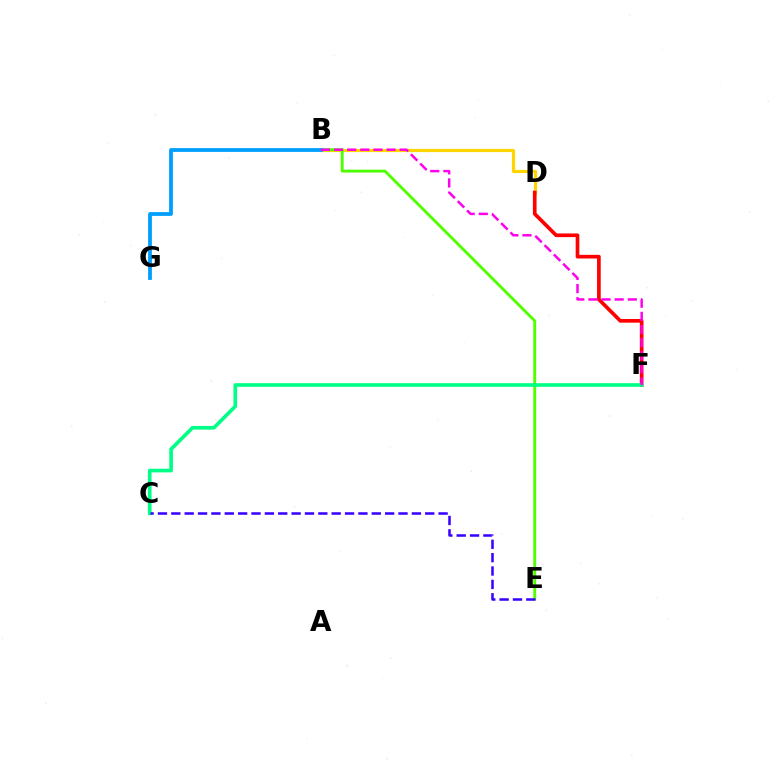{('B', 'D'): [{'color': '#ffd500', 'line_style': 'solid', 'thickness': 2.28}], ('D', 'F'): [{'color': '#ff0000', 'line_style': 'solid', 'thickness': 2.64}], ('B', 'E'): [{'color': '#4fff00', 'line_style': 'solid', 'thickness': 2.07}], ('C', 'F'): [{'color': '#00ff86', 'line_style': 'solid', 'thickness': 2.64}], ('B', 'G'): [{'color': '#009eff', 'line_style': 'solid', 'thickness': 2.72}], ('C', 'E'): [{'color': '#3700ff', 'line_style': 'dashed', 'thickness': 1.82}], ('B', 'F'): [{'color': '#ff00ed', 'line_style': 'dashed', 'thickness': 1.78}]}